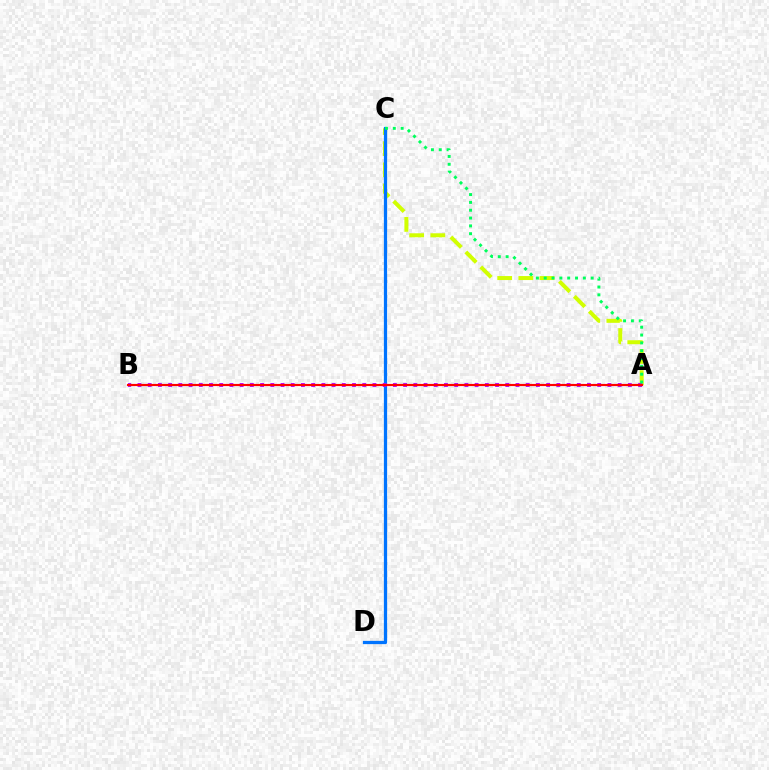{('A', 'C'): [{'color': '#d1ff00', 'line_style': 'dashed', 'thickness': 2.87}, {'color': '#00ff5c', 'line_style': 'dotted', 'thickness': 2.13}], ('C', 'D'): [{'color': '#0074ff', 'line_style': 'solid', 'thickness': 2.34}], ('A', 'B'): [{'color': '#b900ff', 'line_style': 'dotted', 'thickness': 2.78}, {'color': '#ff0000', 'line_style': 'solid', 'thickness': 1.55}]}